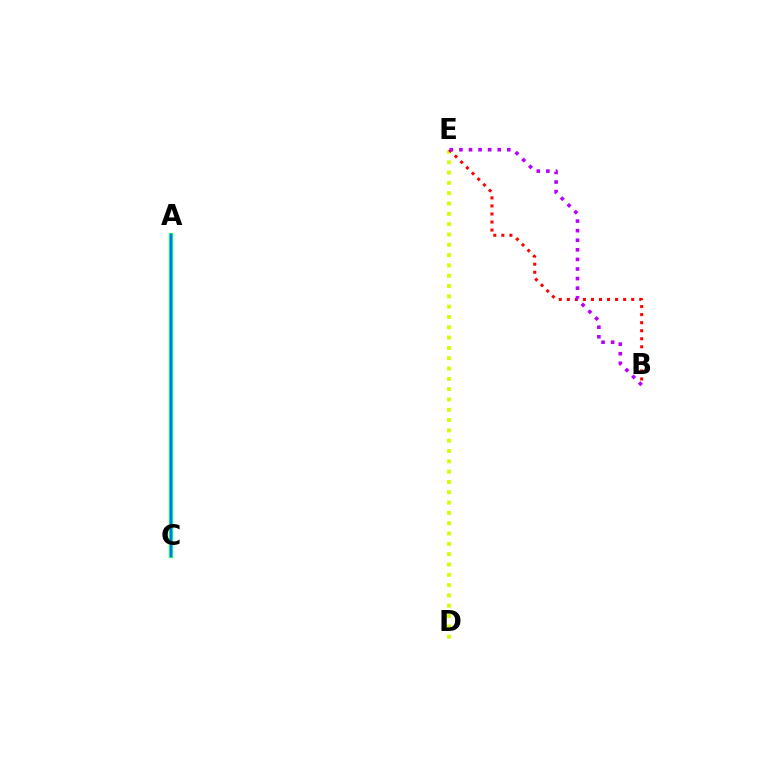{('D', 'E'): [{'color': '#d1ff00', 'line_style': 'dotted', 'thickness': 2.8}], ('A', 'C'): [{'color': '#00ff5c', 'line_style': 'solid', 'thickness': 2.98}, {'color': '#0074ff', 'line_style': 'solid', 'thickness': 1.51}], ('B', 'E'): [{'color': '#ff0000', 'line_style': 'dotted', 'thickness': 2.19}, {'color': '#b900ff', 'line_style': 'dotted', 'thickness': 2.6}]}